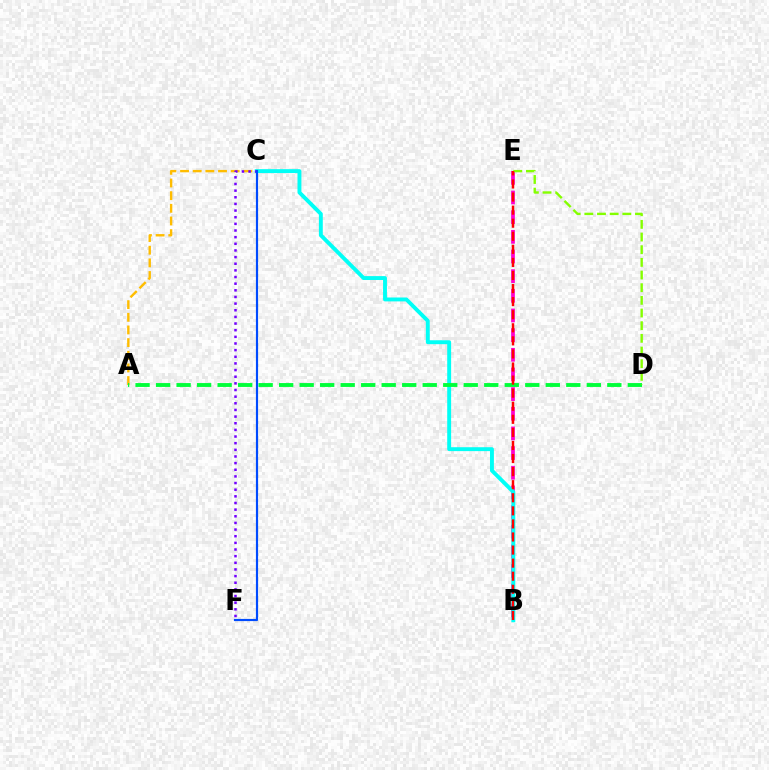{('B', 'E'): [{'color': '#ff00cf', 'line_style': 'dashed', 'thickness': 2.67}, {'color': '#ff0000', 'line_style': 'dashed', 'thickness': 1.78}], ('B', 'C'): [{'color': '#00fff6', 'line_style': 'solid', 'thickness': 2.81}], ('A', 'C'): [{'color': '#ffbd00', 'line_style': 'dashed', 'thickness': 1.72}], ('A', 'D'): [{'color': '#00ff39', 'line_style': 'dashed', 'thickness': 2.79}], ('C', 'F'): [{'color': '#7200ff', 'line_style': 'dotted', 'thickness': 1.81}, {'color': '#004bff', 'line_style': 'solid', 'thickness': 1.56}], ('D', 'E'): [{'color': '#84ff00', 'line_style': 'dashed', 'thickness': 1.72}]}